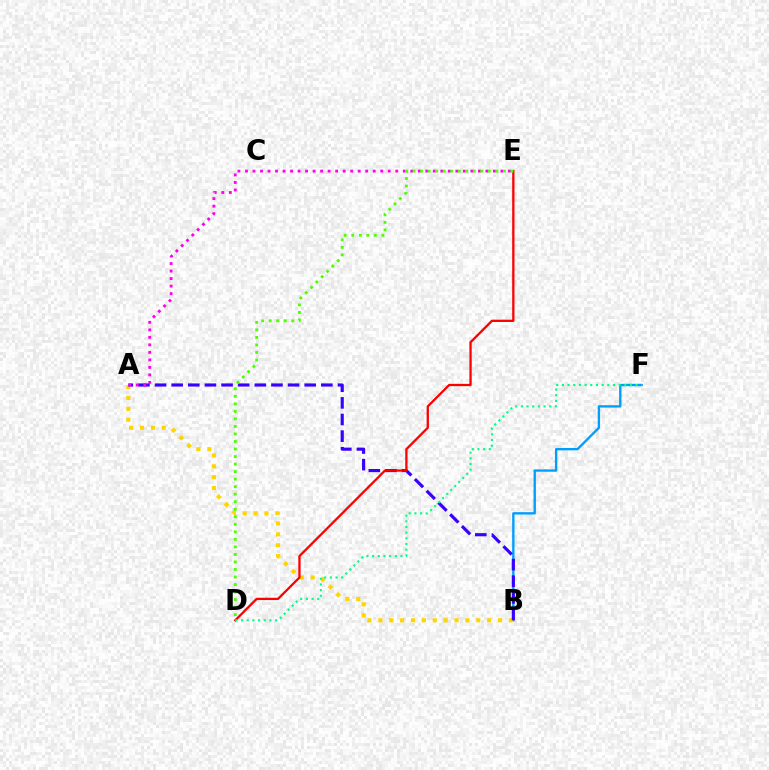{('B', 'F'): [{'color': '#009eff', 'line_style': 'solid', 'thickness': 1.7}], ('A', 'B'): [{'color': '#ffd500', 'line_style': 'dotted', 'thickness': 2.96}, {'color': '#3700ff', 'line_style': 'dashed', 'thickness': 2.26}], ('D', 'E'): [{'color': '#ff0000', 'line_style': 'solid', 'thickness': 1.65}, {'color': '#4fff00', 'line_style': 'dotted', 'thickness': 2.05}], ('A', 'E'): [{'color': '#ff00ed', 'line_style': 'dotted', 'thickness': 2.04}], ('D', 'F'): [{'color': '#00ff86', 'line_style': 'dotted', 'thickness': 1.54}]}